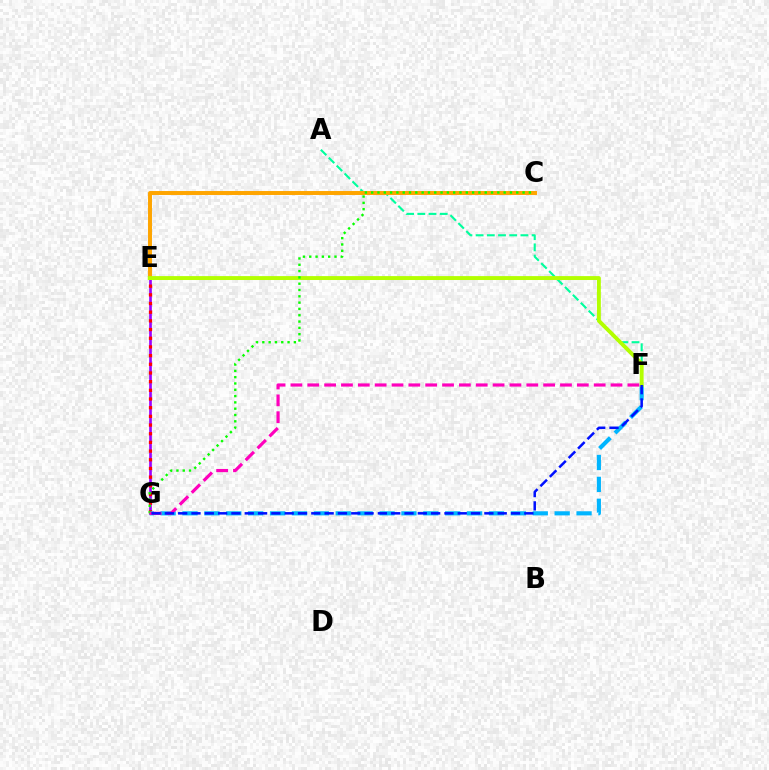{('E', 'G'): [{'color': '#9b00ff', 'line_style': 'solid', 'thickness': 1.92}, {'color': '#ff0000', 'line_style': 'dotted', 'thickness': 2.36}], ('A', 'F'): [{'color': '#00ff9d', 'line_style': 'dashed', 'thickness': 1.52}], ('F', 'G'): [{'color': '#00b5ff', 'line_style': 'dashed', 'thickness': 2.97}, {'color': '#ff00bd', 'line_style': 'dashed', 'thickness': 2.29}, {'color': '#0010ff', 'line_style': 'dashed', 'thickness': 1.81}], ('C', 'E'): [{'color': '#ffa500', 'line_style': 'solid', 'thickness': 2.85}], ('E', 'F'): [{'color': '#b3ff00', 'line_style': 'solid', 'thickness': 2.82}], ('C', 'G'): [{'color': '#08ff00', 'line_style': 'dotted', 'thickness': 1.71}]}